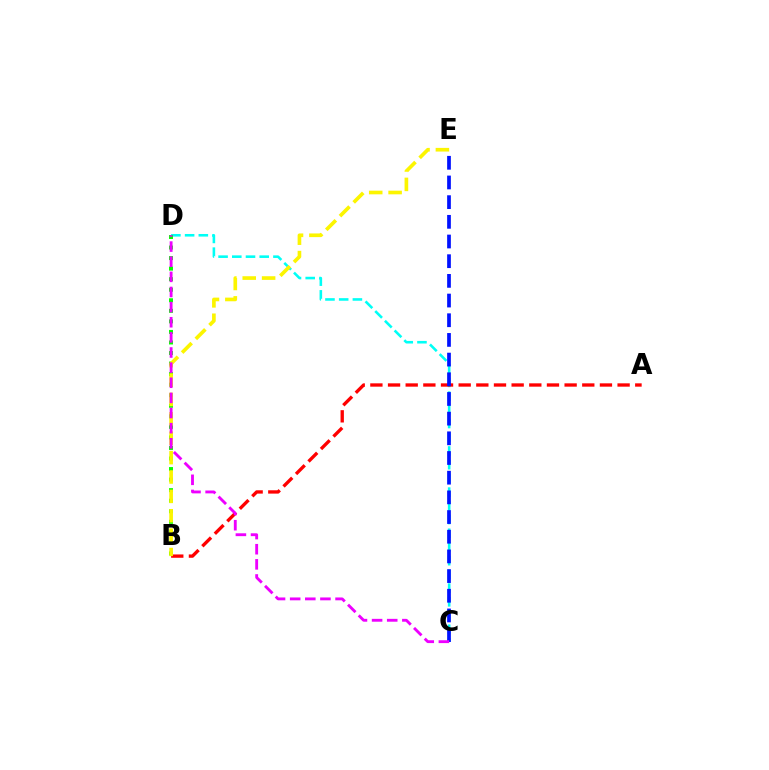{('C', 'D'): [{'color': '#00fff6', 'line_style': 'dashed', 'thickness': 1.86}, {'color': '#ee00ff', 'line_style': 'dashed', 'thickness': 2.06}], ('A', 'B'): [{'color': '#ff0000', 'line_style': 'dashed', 'thickness': 2.4}], ('B', 'D'): [{'color': '#08ff00', 'line_style': 'dotted', 'thickness': 2.87}], ('B', 'E'): [{'color': '#fcf500', 'line_style': 'dashed', 'thickness': 2.63}], ('C', 'E'): [{'color': '#0010ff', 'line_style': 'dashed', 'thickness': 2.67}]}